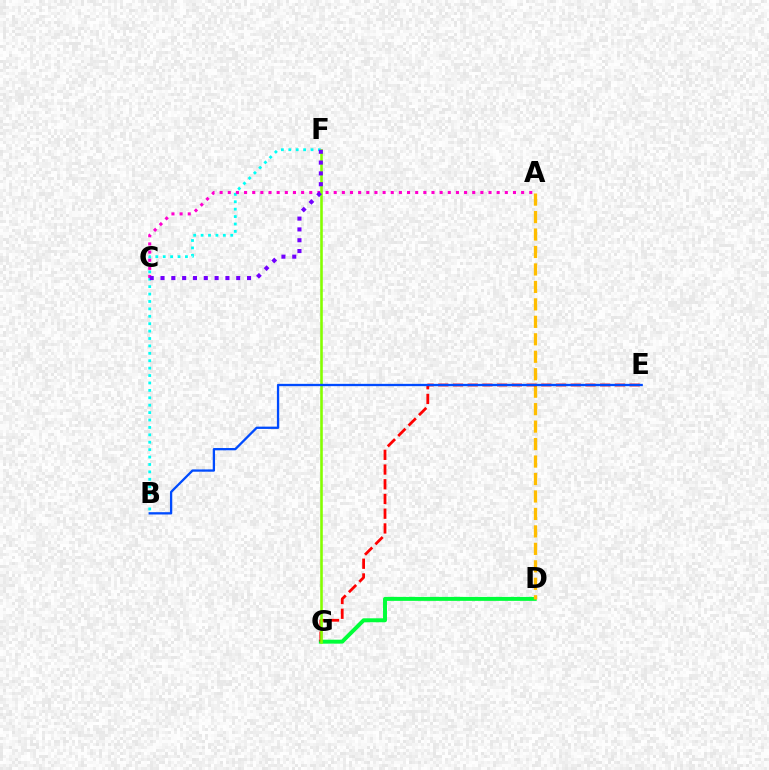{('D', 'G'): [{'color': '#00ff39', 'line_style': 'solid', 'thickness': 2.85}], ('A', 'D'): [{'color': '#ffbd00', 'line_style': 'dashed', 'thickness': 2.37}], ('E', 'G'): [{'color': '#ff0000', 'line_style': 'dashed', 'thickness': 2.0}], ('B', 'F'): [{'color': '#00fff6', 'line_style': 'dotted', 'thickness': 2.01}], ('A', 'C'): [{'color': '#ff00cf', 'line_style': 'dotted', 'thickness': 2.21}], ('F', 'G'): [{'color': '#84ff00', 'line_style': 'solid', 'thickness': 1.87}], ('B', 'E'): [{'color': '#004bff', 'line_style': 'solid', 'thickness': 1.66}], ('C', 'F'): [{'color': '#7200ff', 'line_style': 'dotted', 'thickness': 2.94}]}